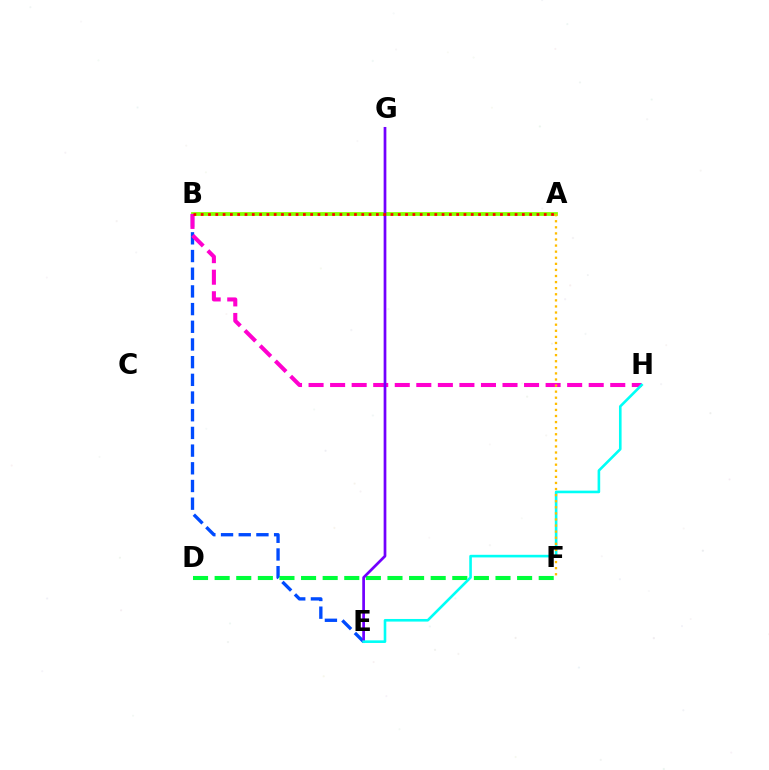{('B', 'E'): [{'color': '#004bff', 'line_style': 'dashed', 'thickness': 2.4}], ('A', 'B'): [{'color': '#84ff00', 'line_style': 'solid', 'thickness': 2.72}, {'color': '#ff0000', 'line_style': 'dotted', 'thickness': 1.98}], ('D', 'F'): [{'color': '#00ff39', 'line_style': 'dashed', 'thickness': 2.93}], ('B', 'H'): [{'color': '#ff00cf', 'line_style': 'dashed', 'thickness': 2.93}], ('E', 'G'): [{'color': '#7200ff', 'line_style': 'solid', 'thickness': 1.96}], ('E', 'H'): [{'color': '#00fff6', 'line_style': 'solid', 'thickness': 1.88}], ('A', 'F'): [{'color': '#ffbd00', 'line_style': 'dotted', 'thickness': 1.65}]}